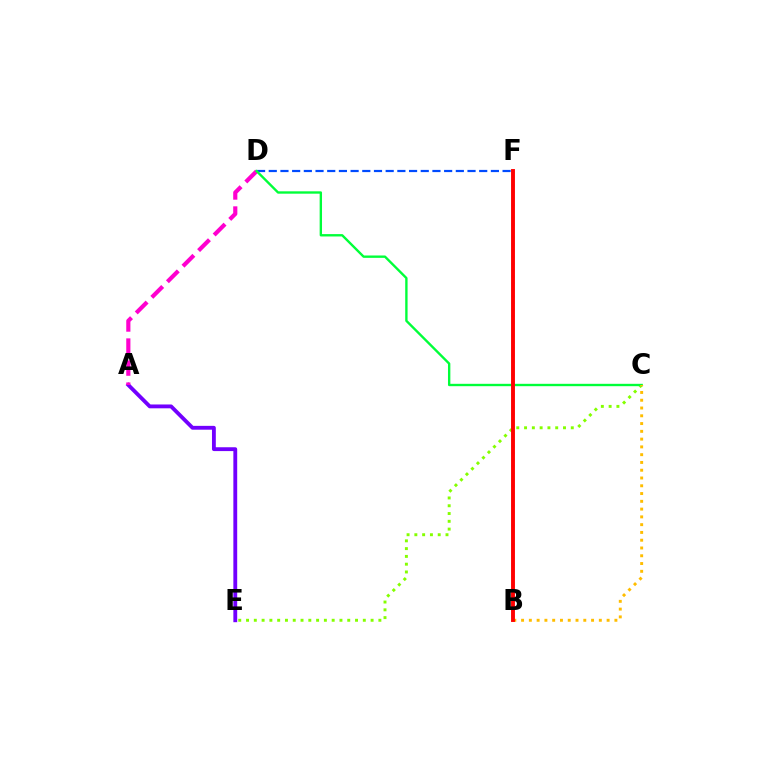{('D', 'F'): [{'color': '#004bff', 'line_style': 'dashed', 'thickness': 1.59}], ('A', 'E'): [{'color': '#7200ff', 'line_style': 'solid', 'thickness': 2.76}], ('C', 'E'): [{'color': '#84ff00', 'line_style': 'dotted', 'thickness': 2.12}], ('A', 'D'): [{'color': '#ff00cf', 'line_style': 'dashed', 'thickness': 2.99}], ('C', 'D'): [{'color': '#00ff39', 'line_style': 'solid', 'thickness': 1.71}], ('B', 'C'): [{'color': '#ffbd00', 'line_style': 'dotted', 'thickness': 2.11}], ('B', 'F'): [{'color': '#00fff6', 'line_style': 'dotted', 'thickness': 1.78}, {'color': '#ff0000', 'line_style': 'solid', 'thickness': 2.8}]}